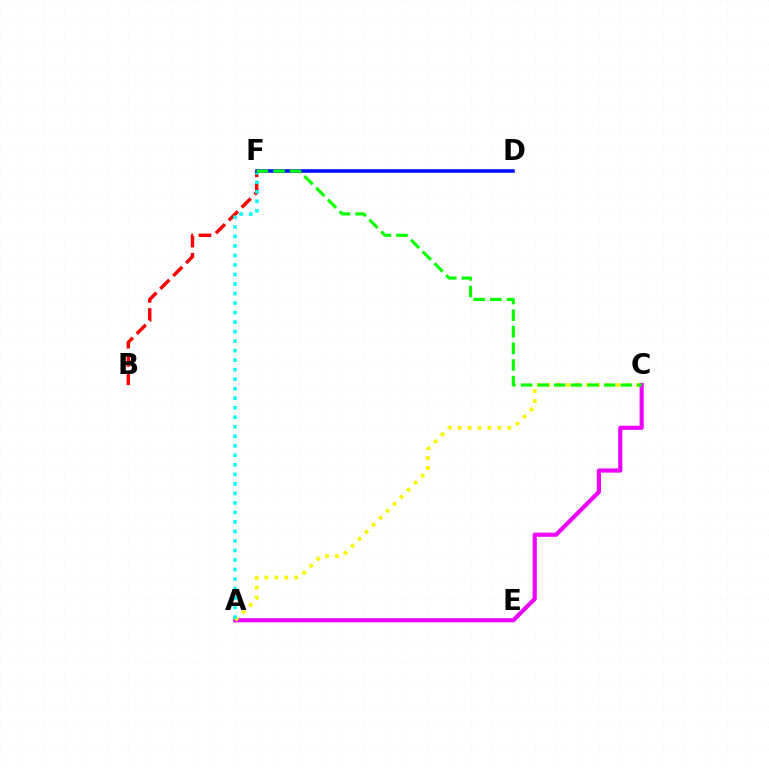{('A', 'C'): [{'color': '#ee00ff', 'line_style': 'solid', 'thickness': 2.99}, {'color': '#fcf500', 'line_style': 'dotted', 'thickness': 2.69}], ('B', 'F'): [{'color': '#ff0000', 'line_style': 'dashed', 'thickness': 2.48}], ('A', 'F'): [{'color': '#00fff6', 'line_style': 'dotted', 'thickness': 2.59}], ('D', 'F'): [{'color': '#0010ff', 'line_style': 'solid', 'thickness': 2.57}], ('C', 'F'): [{'color': '#08ff00', 'line_style': 'dashed', 'thickness': 2.26}]}